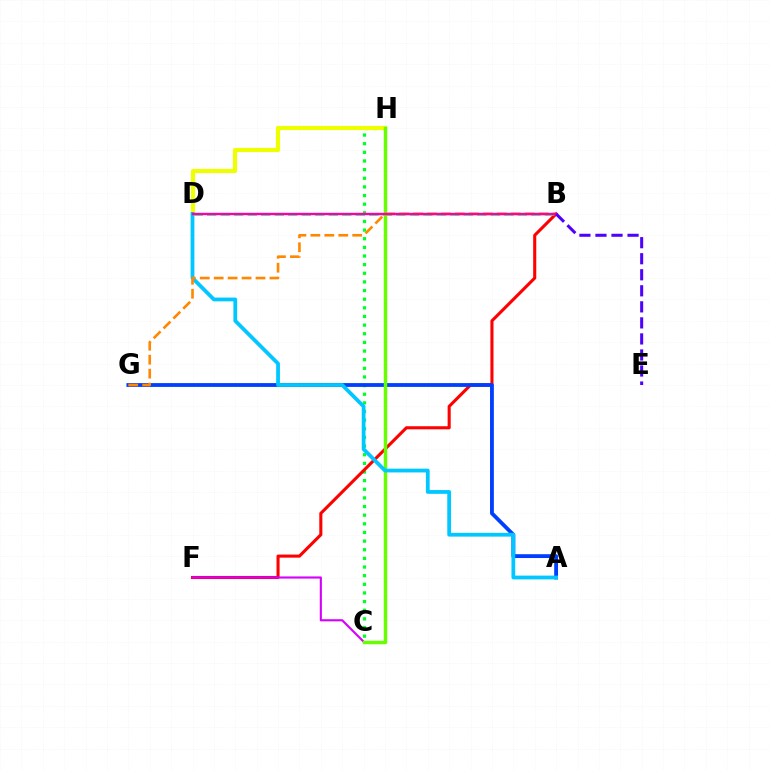{('C', 'H'): [{'color': '#00ff27', 'line_style': 'dotted', 'thickness': 2.35}, {'color': '#66ff00', 'line_style': 'solid', 'thickness': 2.49}], ('B', 'F'): [{'color': '#ff0000', 'line_style': 'solid', 'thickness': 2.22}], ('A', 'G'): [{'color': '#003fff', 'line_style': 'solid', 'thickness': 2.75}], ('B', 'D'): [{'color': '#00ffaf', 'line_style': 'dashed', 'thickness': 1.84}, {'color': '#ff00a0', 'line_style': 'solid', 'thickness': 1.74}], ('C', 'F'): [{'color': '#d600ff', 'line_style': 'solid', 'thickness': 1.53}], ('D', 'H'): [{'color': '#eeff00', 'line_style': 'solid', 'thickness': 2.99}], ('A', 'D'): [{'color': '#00c7ff', 'line_style': 'solid', 'thickness': 2.72}], ('B', 'G'): [{'color': '#ff8800', 'line_style': 'dashed', 'thickness': 1.89}], ('B', 'E'): [{'color': '#4f00ff', 'line_style': 'dashed', 'thickness': 2.18}]}